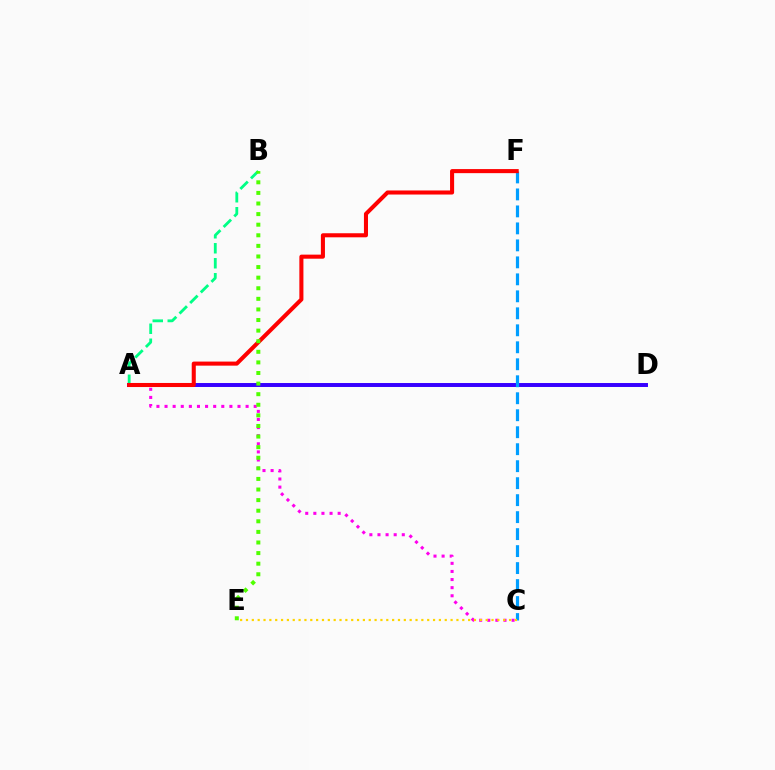{('A', 'B'): [{'color': '#00ff86', 'line_style': 'dashed', 'thickness': 2.04}], ('A', 'D'): [{'color': '#3700ff', 'line_style': 'solid', 'thickness': 2.84}], ('C', 'F'): [{'color': '#009eff', 'line_style': 'dashed', 'thickness': 2.31}], ('A', 'C'): [{'color': '#ff00ed', 'line_style': 'dotted', 'thickness': 2.2}], ('A', 'F'): [{'color': '#ff0000', 'line_style': 'solid', 'thickness': 2.93}], ('C', 'E'): [{'color': '#ffd500', 'line_style': 'dotted', 'thickness': 1.59}], ('B', 'E'): [{'color': '#4fff00', 'line_style': 'dotted', 'thickness': 2.88}]}